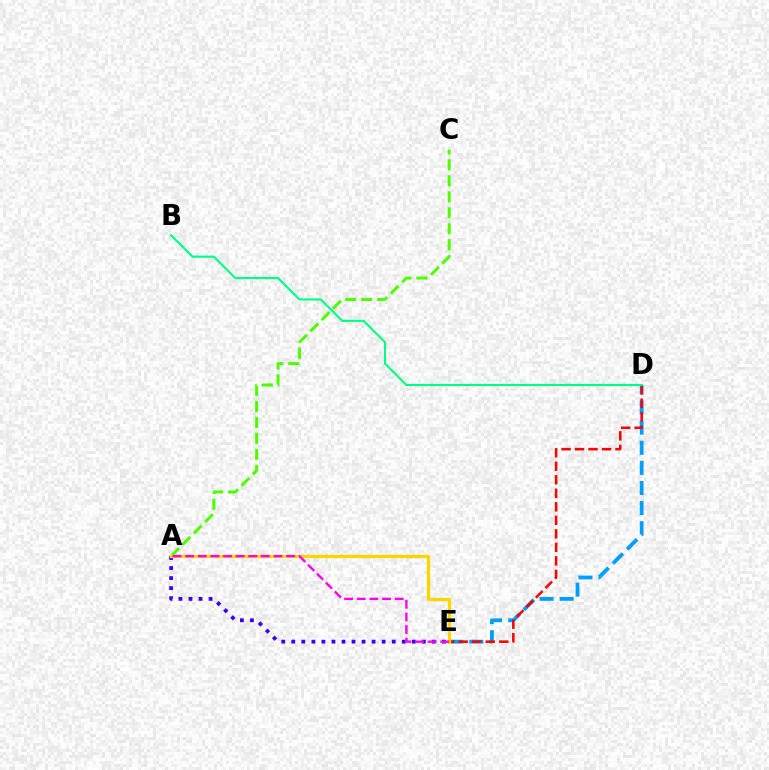{('D', 'E'): [{'color': '#009eff', 'line_style': 'dashed', 'thickness': 2.73}, {'color': '#ff0000', 'line_style': 'dashed', 'thickness': 1.84}], ('A', 'C'): [{'color': '#4fff00', 'line_style': 'dashed', 'thickness': 2.17}], ('A', 'E'): [{'color': '#3700ff', 'line_style': 'dotted', 'thickness': 2.73}, {'color': '#ffd500', 'line_style': 'solid', 'thickness': 2.33}, {'color': '#ff00ed', 'line_style': 'dashed', 'thickness': 1.72}], ('B', 'D'): [{'color': '#00ff86', 'line_style': 'solid', 'thickness': 1.54}]}